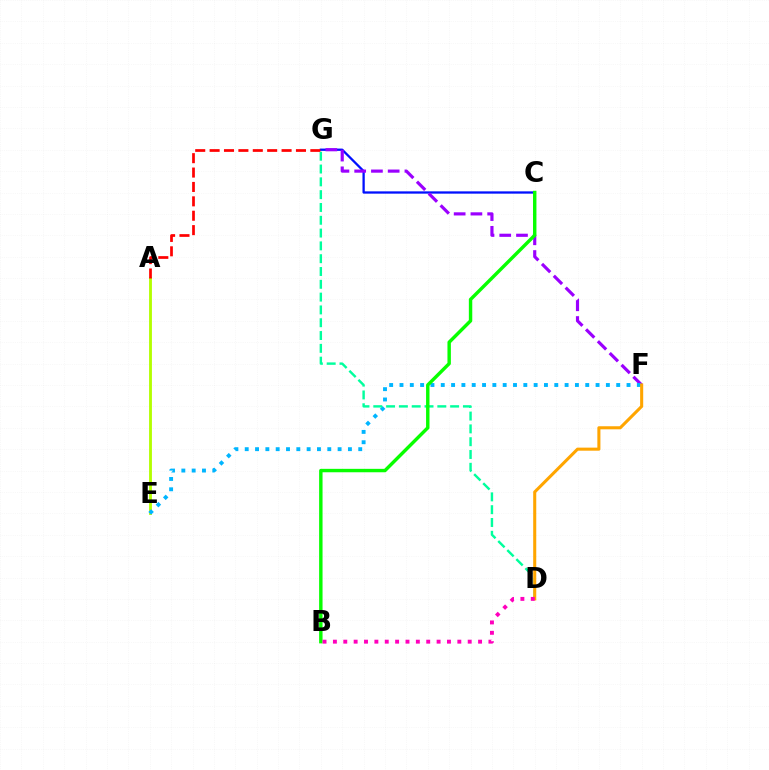{('A', 'E'): [{'color': '#b3ff00', 'line_style': 'solid', 'thickness': 2.05}], ('C', 'G'): [{'color': '#0010ff', 'line_style': 'solid', 'thickness': 1.65}], ('F', 'G'): [{'color': '#9b00ff', 'line_style': 'dashed', 'thickness': 2.27}], ('E', 'F'): [{'color': '#00b5ff', 'line_style': 'dotted', 'thickness': 2.8}], ('D', 'G'): [{'color': '#00ff9d', 'line_style': 'dashed', 'thickness': 1.74}], ('A', 'G'): [{'color': '#ff0000', 'line_style': 'dashed', 'thickness': 1.96}], ('B', 'C'): [{'color': '#08ff00', 'line_style': 'solid', 'thickness': 2.46}], ('D', 'F'): [{'color': '#ffa500', 'line_style': 'solid', 'thickness': 2.21}], ('B', 'D'): [{'color': '#ff00bd', 'line_style': 'dotted', 'thickness': 2.82}]}